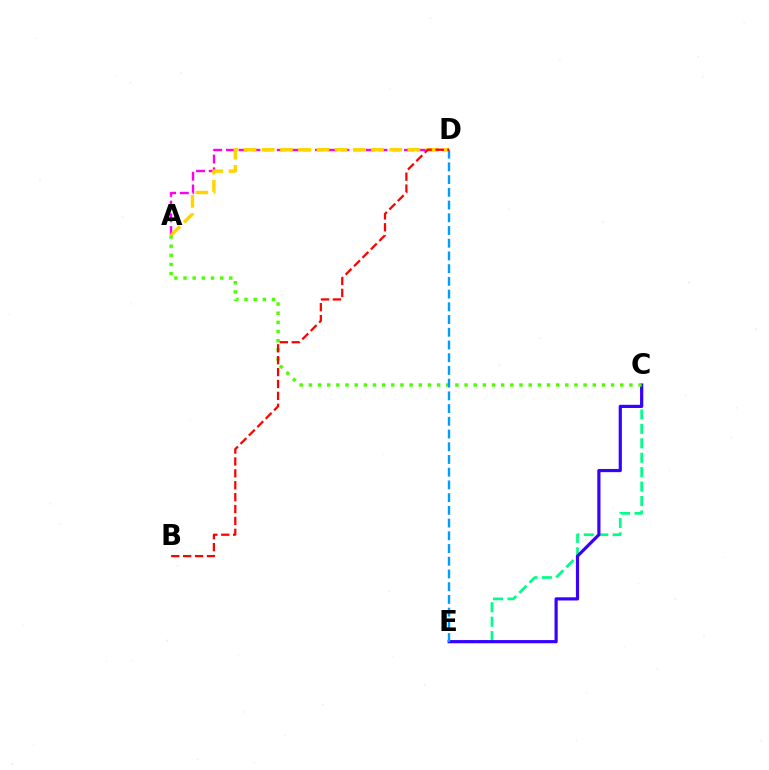{('A', 'D'): [{'color': '#ff00ed', 'line_style': 'dashed', 'thickness': 1.73}, {'color': '#ffd500', 'line_style': 'dashed', 'thickness': 2.47}], ('C', 'E'): [{'color': '#00ff86', 'line_style': 'dashed', 'thickness': 1.96}, {'color': '#3700ff', 'line_style': 'solid', 'thickness': 2.29}], ('A', 'C'): [{'color': '#4fff00', 'line_style': 'dotted', 'thickness': 2.49}], ('D', 'E'): [{'color': '#009eff', 'line_style': 'dashed', 'thickness': 1.73}], ('B', 'D'): [{'color': '#ff0000', 'line_style': 'dashed', 'thickness': 1.62}]}